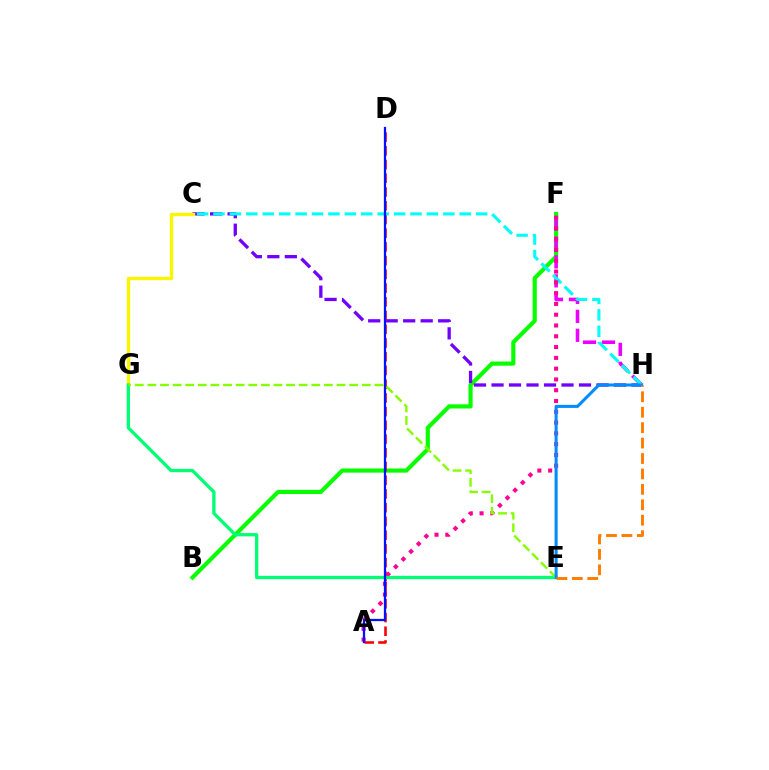{('B', 'F'): [{'color': '#08ff00', 'line_style': 'solid', 'thickness': 3.0}], ('C', 'H'): [{'color': '#7200ff', 'line_style': 'dashed', 'thickness': 2.38}, {'color': '#00fff6', 'line_style': 'dashed', 'thickness': 2.23}], ('C', 'G'): [{'color': '#fcf500', 'line_style': 'solid', 'thickness': 2.41}], ('A', 'D'): [{'color': '#ff0000', 'line_style': 'dashed', 'thickness': 1.86}, {'color': '#0010ff', 'line_style': 'solid', 'thickness': 1.63}], ('F', 'H'): [{'color': '#ee00ff', 'line_style': 'dashed', 'thickness': 2.57}], ('A', 'F'): [{'color': '#ff0094', 'line_style': 'dotted', 'thickness': 2.93}], ('E', 'G'): [{'color': '#00ff74', 'line_style': 'solid', 'thickness': 2.37}, {'color': '#84ff00', 'line_style': 'dashed', 'thickness': 1.71}], ('E', 'H'): [{'color': '#008cff', 'line_style': 'solid', 'thickness': 2.19}, {'color': '#ff7c00', 'line_style': 'dashed', 'thickness': 2.1}]}